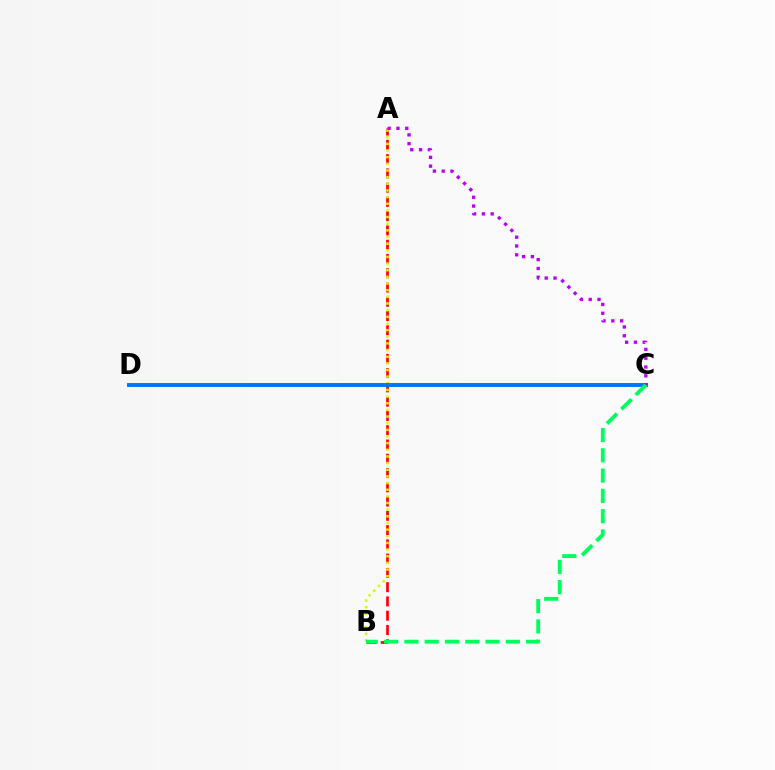{('A', 'B'): [{'color': '#ff0000', 'line_style': 'dashed', 'thickness': 1.94}, {'color': '#d1ff00', 'line_style': 'dotted', 'thickness': 1.81}], ('C', 'D'): [{'color': '#0074ff', 'line_style': 'solid', 'thickness': 2.82}], ('A', 'C'): [{'color': '#b900ff', 'line_style': 'dotted', 'thickness': 2.39}], ('B', 'C'): [{'color': '#00ff5c', 'line_style': 'dashed', 'thickness': 2.76}]}